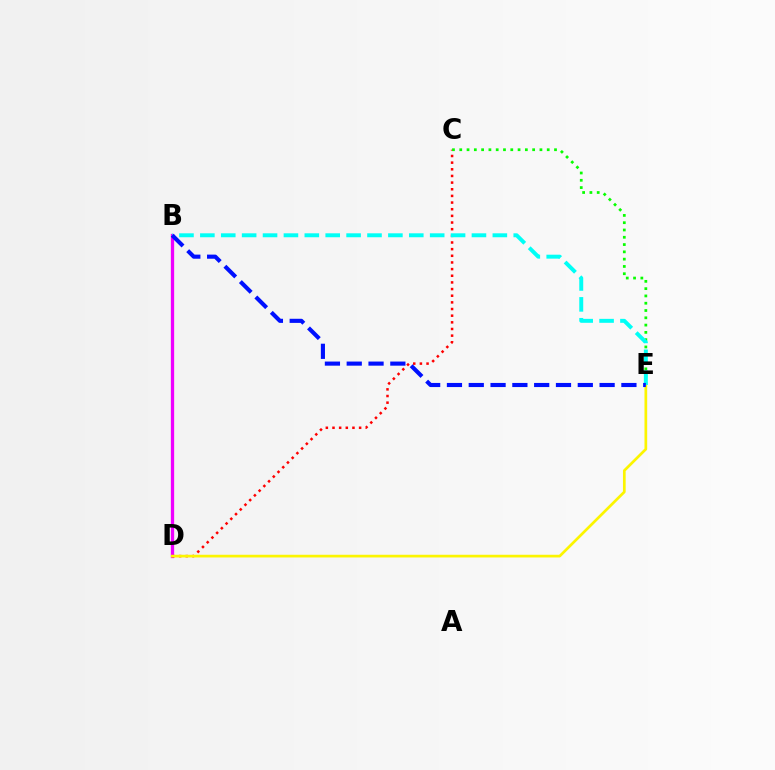{('B', 'D'): [{'color': '#ee00ff', 'line_style': 'solid', 'thickness': 2.37}], ('C', 'D'): [{'color': '#ff0000', 'line_style': 'dotted', 'thickness': 1.81}], ('D', 'E'): [{'color': '#fcf500', 'line_style': 'solid', 'thickness': 1.94}], ('C', 'E'): [{'color': '#08ff00', 'line_style': 'dotted', 'thickness': 1.98}], ('B', 'E'): [{'color': '#00fff6', 'line_style': 'dashed', 'thickness': 2.84}, {'color': '#0010ff', 'line_style': 'dashed', 'thickness': 2.96}]}